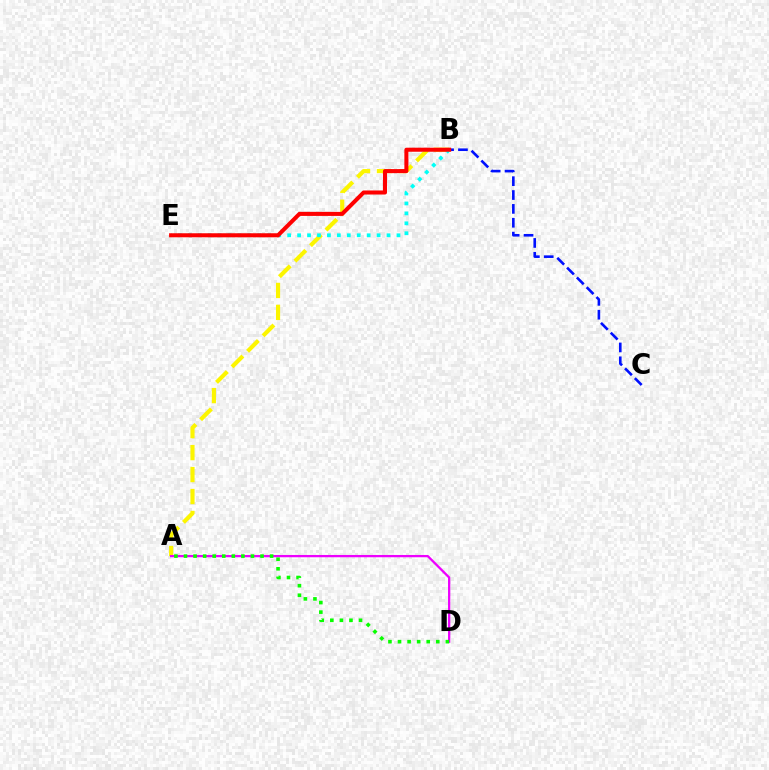{('A', 'B'): [{'color': '#fcf500', 'line_style': 'dashed', 'thickness': 2.98}], ('B', 'E'): [{'color': '#00fff6', 'line_style': 'dotted', 'thickness': 2.7}, {'color': '#ff0000', 'line_style': 'solid', 'thickness': 2.92}], ('B', 'C'): [{'color': '#0010ff', 'line_style': 'dashed', 'thickness': 1.88}], ('A', 'D'): [{'color': '#ee00ff', 'line_style': 'solid', 'thickness': 1.64}, {'color': '#08ff00', 'line_style': 'dotted', 'thickness': 2.6}]}